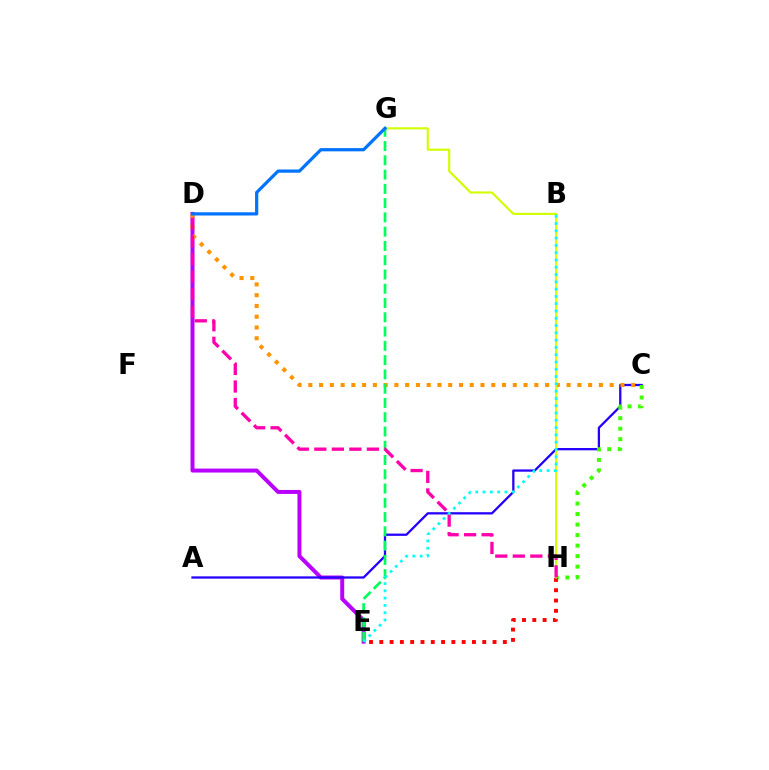{('D', 'E'): [{'color': '#b900ff', 'line_style': 'solid', 'thickness': 2.86}], ('A', 'C'): [{'color': '#2500ff', 'line_style': 'solid', 'thickness': 1.64}], ('C', 'H'): [{'color': '#3dff00', 'line_style': 'dotted', 'thickness': 2.86}], ('C', 'D'): [{'color': '#ff9400', 'line_style': 'dotted', 'thickness': 2.92}], ('E', 'H'): [{'color': '#ff0000', 'line_style': 'dotted', 'thickness': 2.8}], ('G', 'H'): [{'color': '#d1ff00', 'line_style': 'solid', 'thickness': 1.55}], ('E', 'G'): [{'color': '#00ff5c', 'line_style': 'dashed', 'thickness': 1.94}], ('D', 'H'): [{'color': '#ff00ac', 'line_style': 'dashed', 'thickness': 2.38}], ('B', 'E'): [{'color': '#00fff6', 'line_style': 'dotted', 'thickness': 1.98}], ('D', 'G'): [{'color': '#0074ff', 'line_style': 'solid', 'thickness': 2.33}]}